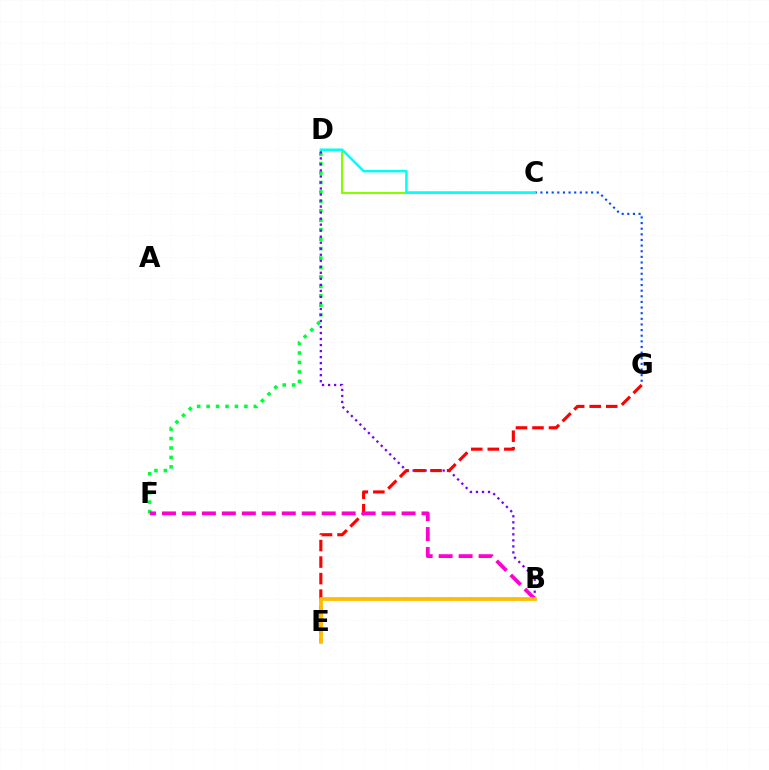{('D', 'F'): [{'color': '#00ff39', 'line_style': 'dotted', 'thickness': 2.56}], ('C', 'G'): [{'color': '#004bff', 'line_style': 'dotted', 'thickness': 1.53}], ('C', 'D'): [{'color': '#84ff00', 'line_style': 'solid', 'thickness': 1.5}, {'color': '#00fff6', 'line_style': 'solid', 'thickness': 1.78}], ('B', 'D'): [{'color': '#7200ff', 'line_style': 'dotted', 'thickness': 1.64}], ('E', 'G'): [{'color': '#ff0000', 'line_style': 'dashed', 'thickness': 2.24}], ('B', 'F'): [{'color': '#ff00cf', 'line_style': 'dashed', 'thickness': 2.71}], ('B', 'E'): [{'color': '#ffbd00', 'line_style': 'solid', 'thickness': 2.7}]}